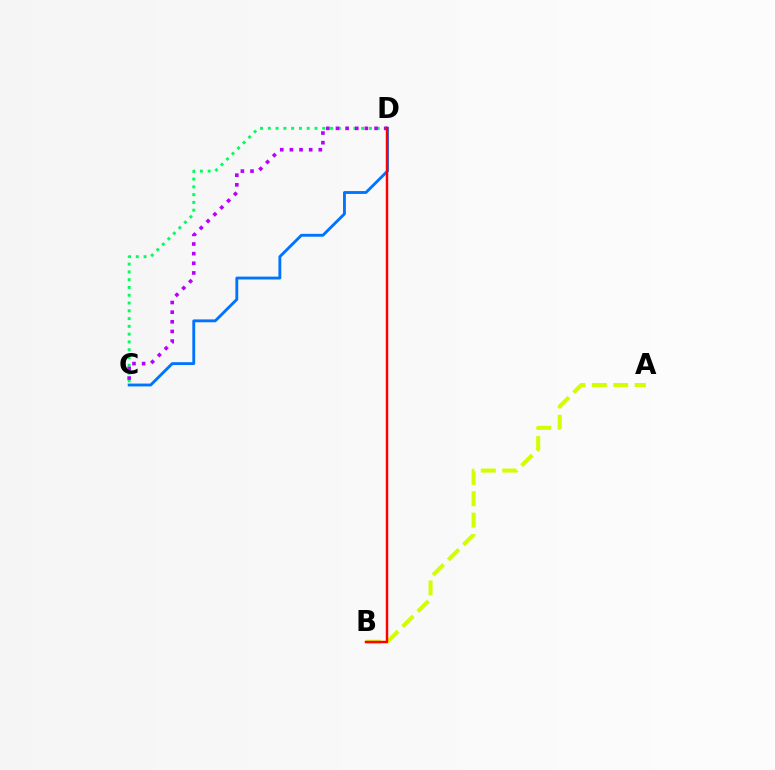{('C', 'D'): [{'color': '#00ff5c', 'line_style': 'dotted', 'thickness': 2.11}, {'color': '#b900ff', 'line_style': 'dotted', 'thickness': 2.62}, {'color': '#0074ff', 'line_style': 'solid', 'thickness': 2.06}], ('A', 'B'): [{'color': '#d1ff00', 'line_style': 'dashed', 'thickness': 2.91}], ('B', 'D'): [{'color': '#ff0000', 'line_style': 'solid', 'thickness': 1.77}]}